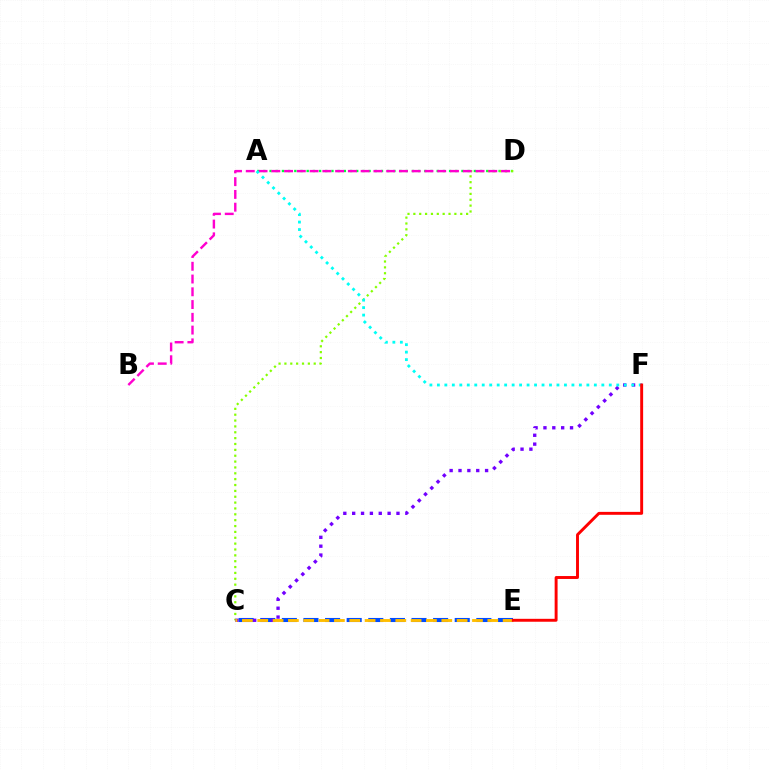{('C', 'E'): [{'color': '#004bff', 'line_style': 'dashed', 'thickness': 2.94}, {'color': '#ffbd00', 'line_style': 'dashed', 'thickness': 2.08}], ('A', 'D'): [{'color': '#00ff39', 'line_style': 'dotted', 'thickness': 1.68}], ('C', 'D'): [{'color': '#84ff00', 'line_style': 'dotted', 'thickness': 1.59}], ('C', 'F'): [{'color': '#7200ff', 'line_style': 'dotted', 'thickness': 2.41}], ('B', 'D'): [{'color': '#ff00cf', 'line_style': 'dashed', 'thickness': 1.73}], ('A', 'F'): [{'color': '#00fff6', 'line_style': 'dotted', 'thickness': 2.03}], ('E', 'F'): [{'color': '#ff0000', 'line_style': 'solid', 'thickness': 2.11}]}